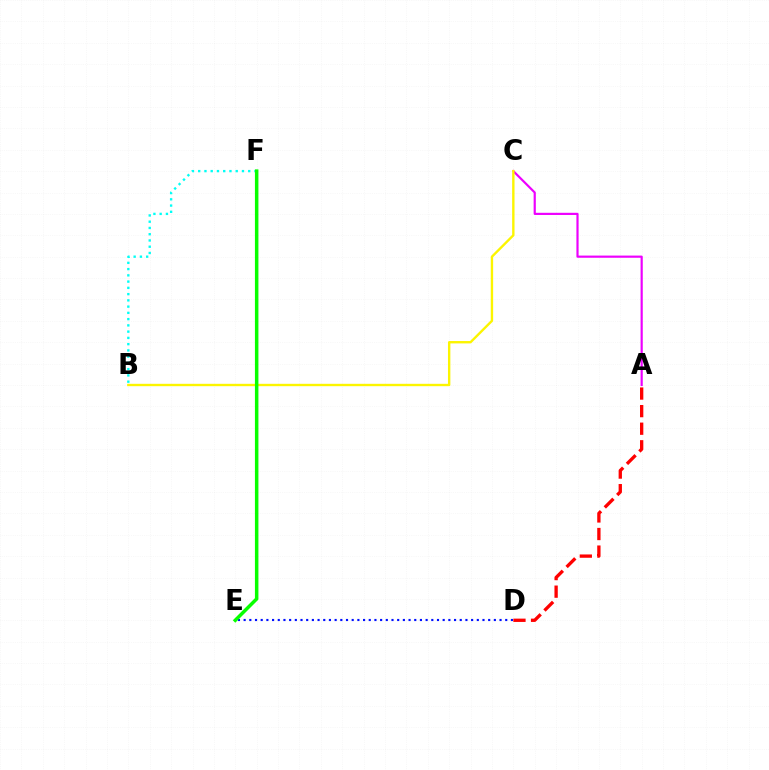{('A', 'C'): [{'color': '#ee00ff', 'line_style': 'solid', 'thickness': 1.57}], ('A', 'D'): [{'color': '#ff0000', 'line_style': 'dashed', 'thickness': 2.39}], ('B', 'C'): [{'color': '#fcf500', 'line_style': 'solid', 'thickness': 1.71}], ('D', 'E'): [{'color': '#0010ff', 'line_style': 'dotted', 'thickness': 1.55}], ('B', 'F'): [{'color': '#00fff6', 'line_style': 'dotted', 'thickness': 1.7}], ('E', 'F'): [{'color': '#08ff00', 'line_style': 'solid', 'thickness': 2.51}]}